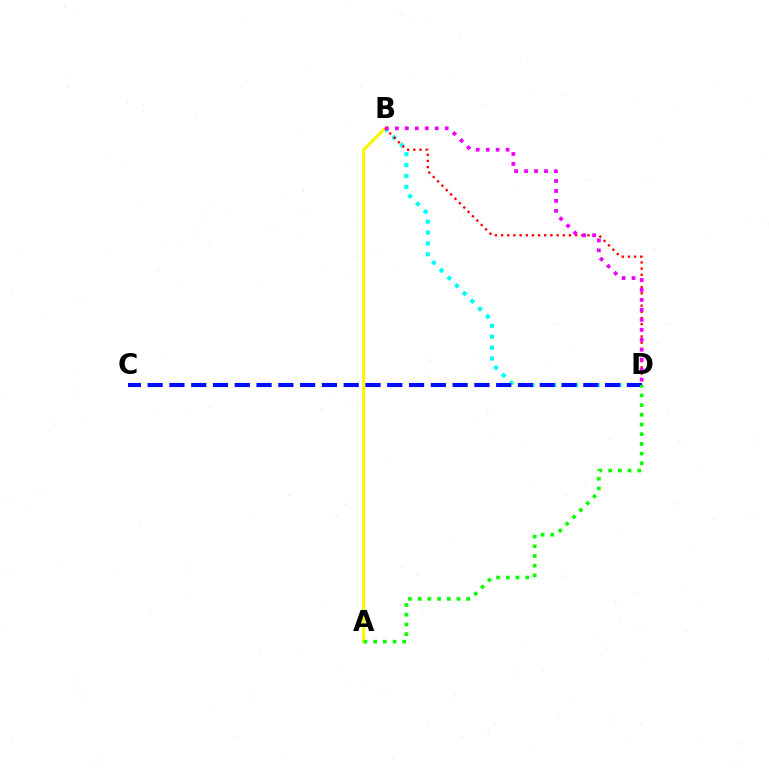{('B', 'D'): [{'color': '#00fff6', 'line_style': 'dotted', 'thickness': 2.96}, {'color': '#ff0000', 'line_style': 'dotted', 'thickness': 1.68}, {'color': '#ee00ff', 'line_style': 'dotted', 'thickness': 2.71}], ('A', 'B'): [{'color': '#fcf500', 'line_style': 'solid', 'thickness': 2.23}], ('C', 'D'): [{'color': '#0010ff', 'line_style': 'dashed', 'thickness': 2.96}], ('A', 'D'): [{'color': '#08ff00', 'line_style': 'dotted', 'thickness': 2.63}]}